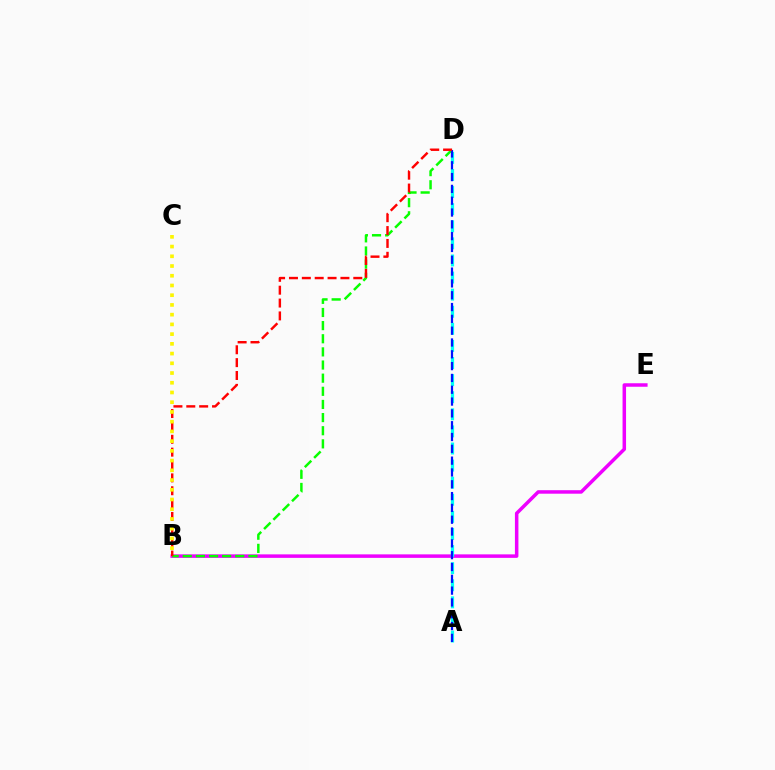{('B', 'E'): [{'color': '#ee00ff', 'line_style': 'solid', 'thickness': 2.52}], ('A', 'D'): [{'color': '#00fff6', 'line_style': 'dashed', 'thickness': 2.32}, {'color': '#0010ff', 'line_style': 'dashed', 'thickness': 1.61}], ('B', 'D'): [{'color': '#08ff00', 'line_style': 'dashed', 'thickness': 1.78}, {'color': '#ff0000', 'line_style': 'dashed', 'thickness': 1.75}], ('B', 'C'): [{'color': '#fcf500', 'line_style': 'dotted', 'thickness': 2.64}]}